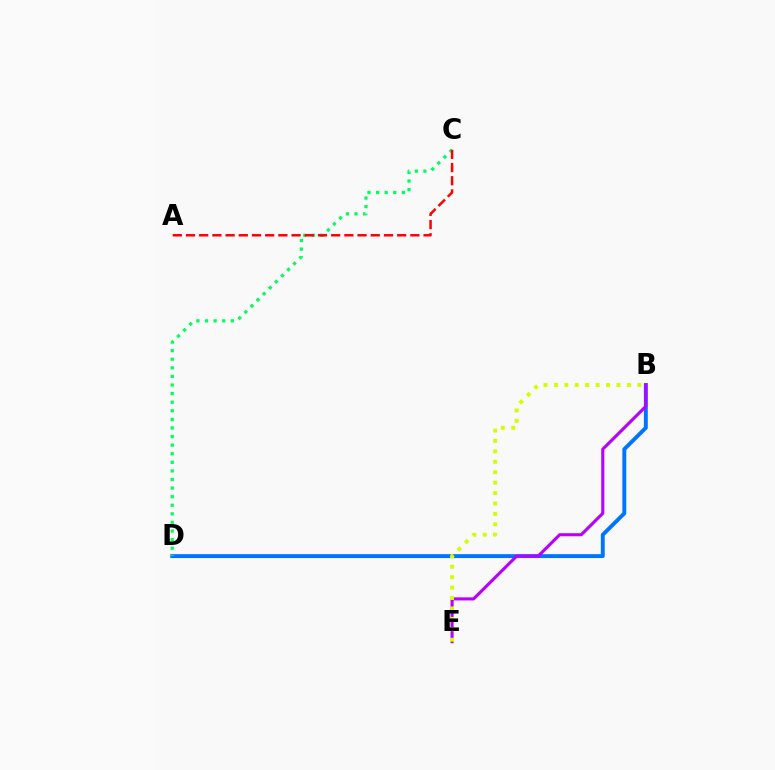{('B', 'D'): [{'color': '#0074ff', 'line_style': 'solid', 'thickness': 2.81}], ('C', 'D'): [{'color': '#00ff5c', 'line_style': 'dotted', 'thickness': 2.33}], ('A', 'C'): [{'color': '#ff0000', 'line_style': 'dashed', 'thickness': 1.79}], ('B', 'E'): [{'color': '#b900ff', 'line_style': 'solid', 'thickness': 2.23}, {'color': '#d1ff00', 'line_style': 'dotted', 'thickness': 2.83}]}